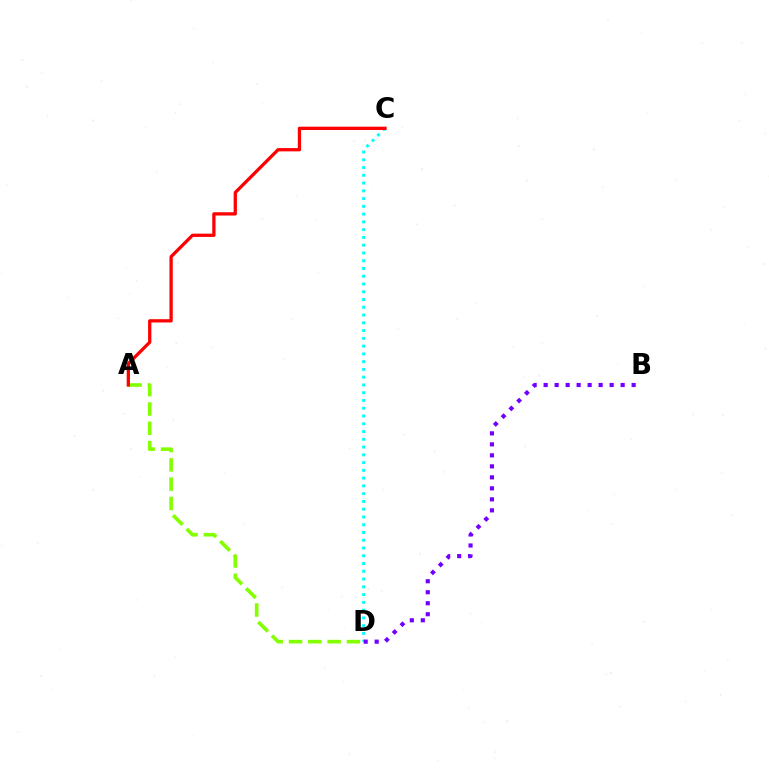{('C', 'D'): [{'color': '#00fff6', 'line_style': 'dotted', 'thickness': 2.11}], ('B', 'D'): [{'color': '#7200ff', 'line_style': 'dotted', 'thickness': 2.99}], ('A', 'D'): [{'color': '#84ff00', 'line_style': 'dashed', 'thickness': 2.62}], ('A', 'C'): [{'color': '#ff0000', 'line_style': 'solid', 'thickness': 2.36}]}